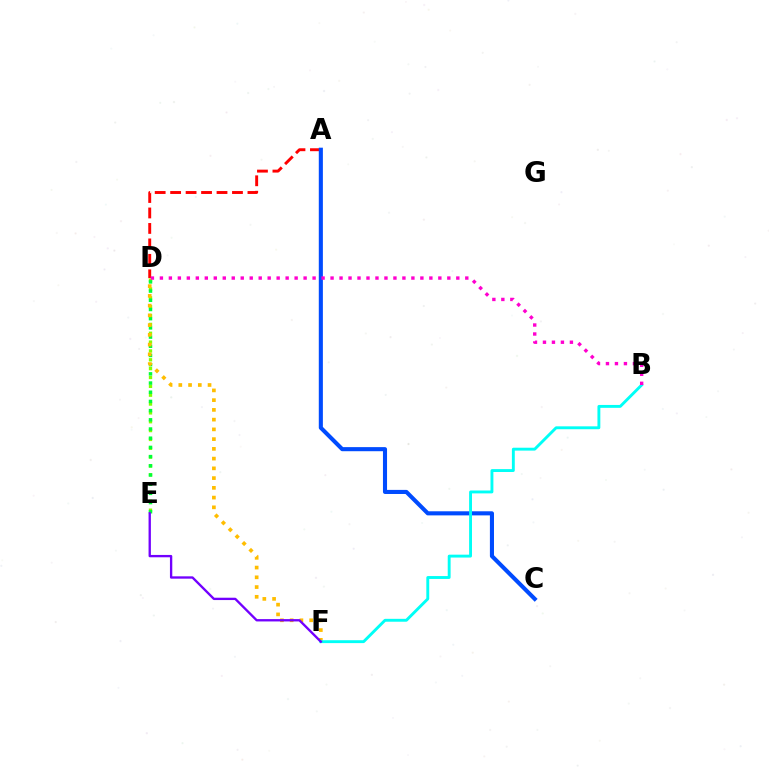{('A', 'D'): [{'color': '#ff0000', 'line_style': 'dashed', 'thickness': 2.1}], ('D', 'E'): [{'color': '#84ff00', 'line_style': 'dotted', 'thickness': 2.4}, {'color': '#00ff39', 'line_style': 'dotted', 'thickness': 2.5}], ('A', 'C'): [{'color': '#004bff', 'line_style': 'solid', 'thickness': 2.94}], ('D', 'F'): [{'color': '#ffbd00', 'line_style': 'dotted', 'thickness': 2.65}], ('B', 'F'): [{'color': '#00fff6', 'line_style': 'solid', 'thickness': 2.08}], ('B', 'D'): [{'color': '#ff00cf', 'line_style': 'dotted', 'thickness': 2.44}], ('E', 'F'): [{'color': '#7200ff', 'line_style': 'solid', 'thickness': 1.68}]}